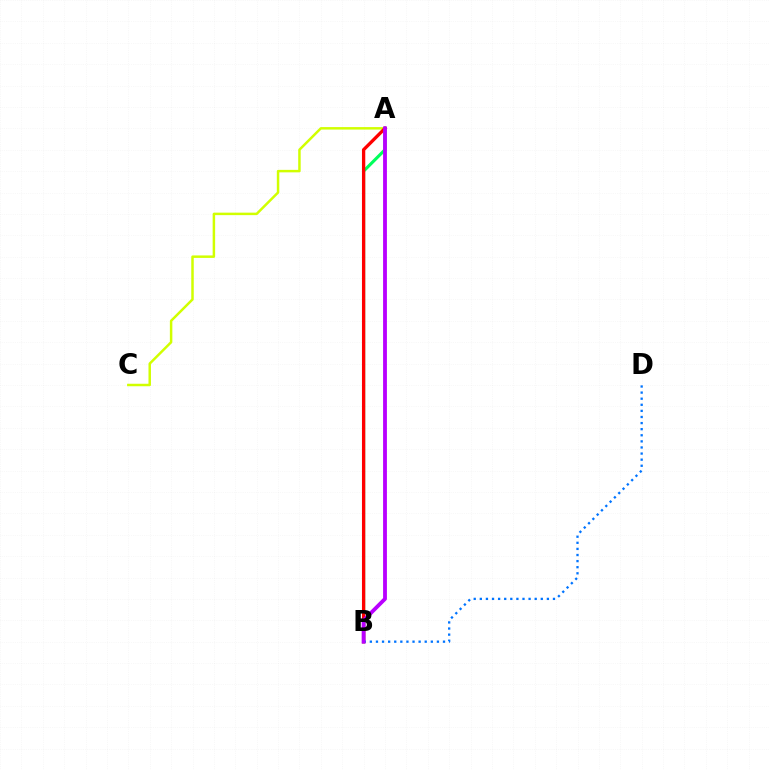{('A', 'B'): [{'color': '#00ff5c', 'line_style': 'solid', 'thickness': 2.23}, {'color': '#ff0000', 'line_style': 'solid', 'thickness': 2.38}, {'color': '#b900ff', 'line_style': 'solid', 'thickness': 2.76}], ('A', 'C'): [{'color': '#d1ff00', 'line_style': 'solid', 'thickness': 1.79}], ('B', 'D'): [{'color': '#0074ff', 'line_style': 'dotted', 'thickness': 1.66}]}